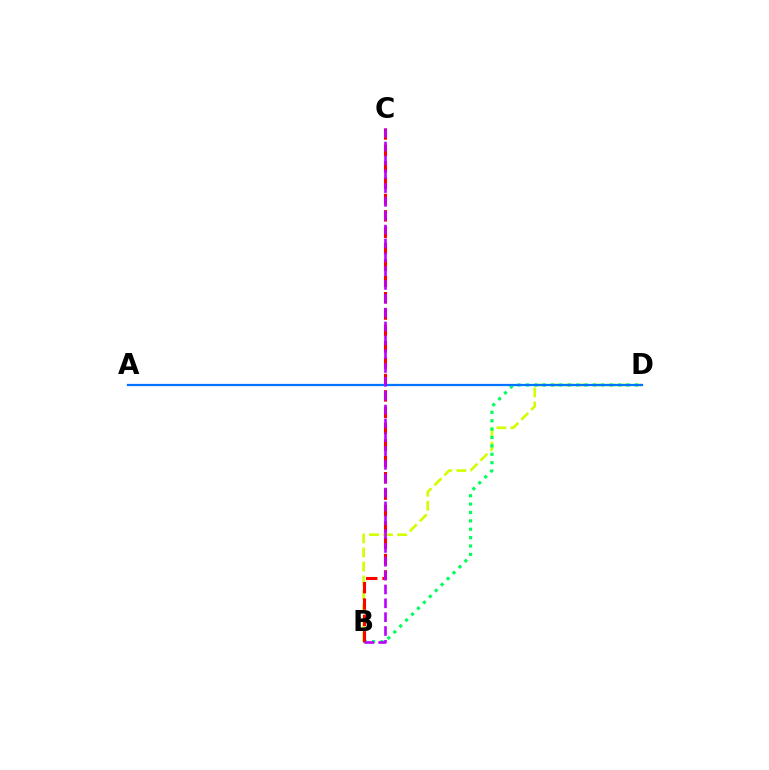{('B', 'D'): [{'color': '#d1ff00', 'line_style': 'dashed', 'thickness': 1.91}, {'color': '#00ff5c', 'line_style': 'dotted', 'thickness': 2.28}], ('B', 'C'): [{'color': '#ff0000', 'line_style': 'dashed', 'thickness': 2.22}, {'color': '#b900ff', 'line_style': 'dashed', 'thickness': 1.88}], ('A', 'D'): [{'color': '#0074ff', 'line_style': 'solid', 'thickness': 1.62}]}